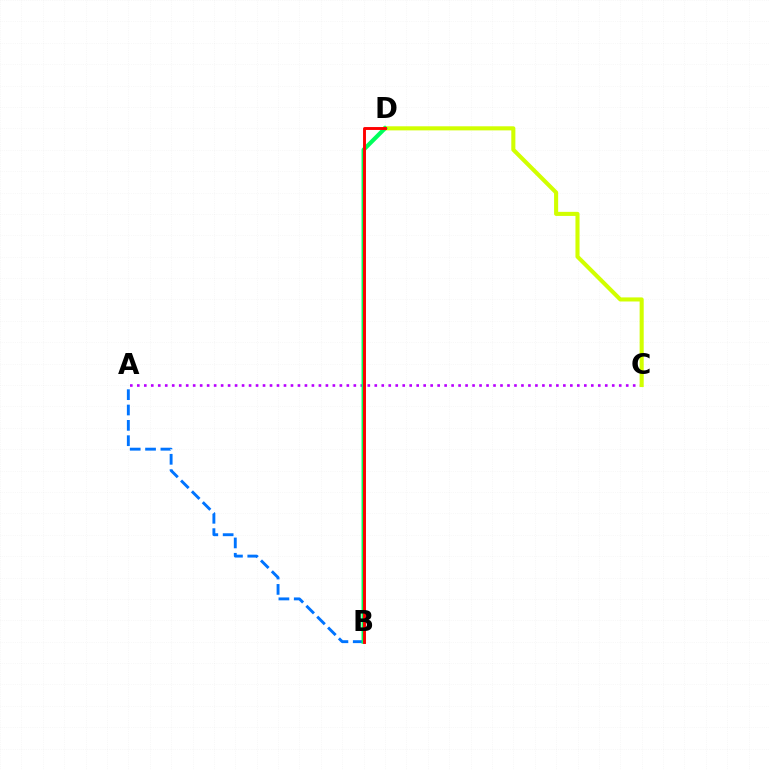{('A', 'B'): [{'color': '#0074ff', 'line_style': 'dashed', 'thickness': 2.08}], ('A', 'C'): [{'color': '#b900ff', 'line_style': 'dotted', 'thickness': 1.9}], ('C', 'D'): [{'color': '#d1ff00', 'line_style': 'solid', 'thickness': 2.94}], ('B', 'D'): [{'color': '#00ff5c', 'line_style': 'solid', 'thickness': 2.99}, {'color': '#ff0000', 'line_style': 'solid', 'thickness': 2.09}]}